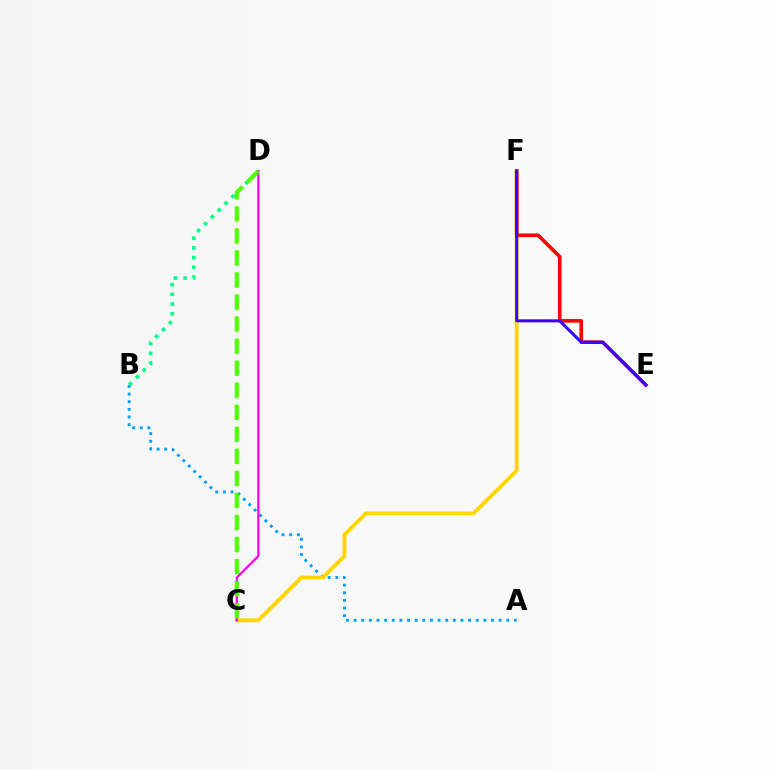{('A', 'B'): [{'color': '#009eff', 'line_style': 'dotted', 'thickness': 2.07}], ('C', 'F'): [{'color': '#ffd500', 'line_style': 'solid', 'thickness': 2.77}], ('C', 'D'): [{'color': '#ff00ed', 'line_style': 'solid', 'thickness': 1.6}, {'color': '#4fff00', 'line_style': 'dashed', 'thickness': 2.99}], ('E', 'F'): [{'color': '#ff0000', 'line_style': 'solid', 'thickness': 2.57}, {'color': '#3700ff', 'line_style': 'solid', 'thickness': 2.17}], ('B', 'D'): [{'color': '#00ff86', 'line_style': 'dotted', 'thickness': 2.64}]}